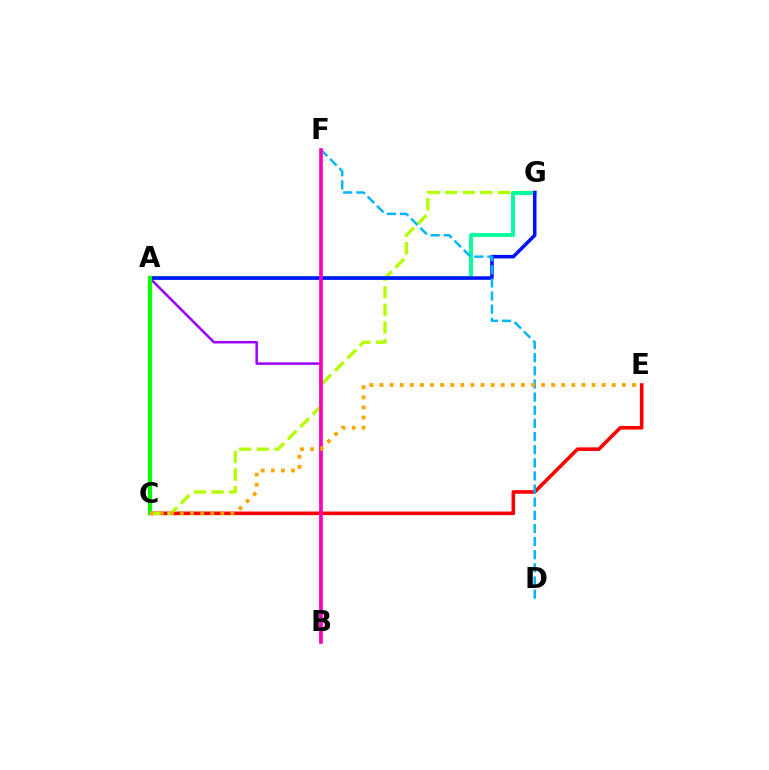{('A', 'B'): [{'color': '#9b00ff', 'line_style': 'solid', 'thickness': 1.79}], ('C', 'E'): [{'color': '#ff0000', 'line_style': 'solid', 'thickness': 2.59}, {'color': '#ffa500', 'line_style': 'dotted', 'thickness': 2.74}], ('C', 'G'): [{'color': '#b3ff00', 'line_style': 'dashed', 'thickness': 2.39}], ('A', 'G'): [{'color': '#00ff9d', 'line_style': 'solid', 'thickness': 2.81}, {'color': '#0010ff', 'line_style': 'solid', 'thickness': 2.54}], ('D', 'F'): [{'color': '#00b5ff', 'line_style': 'dashed', 'thickness': 1.78}], ('B', 'F'): [{'color': '#ff00bd', 'line_style': 'solid', 'thickness': 2.63}], ('A', 'C'): [{'color': '#08ff00', 'line_style': 'solid', 'thickness': 2.97}]}